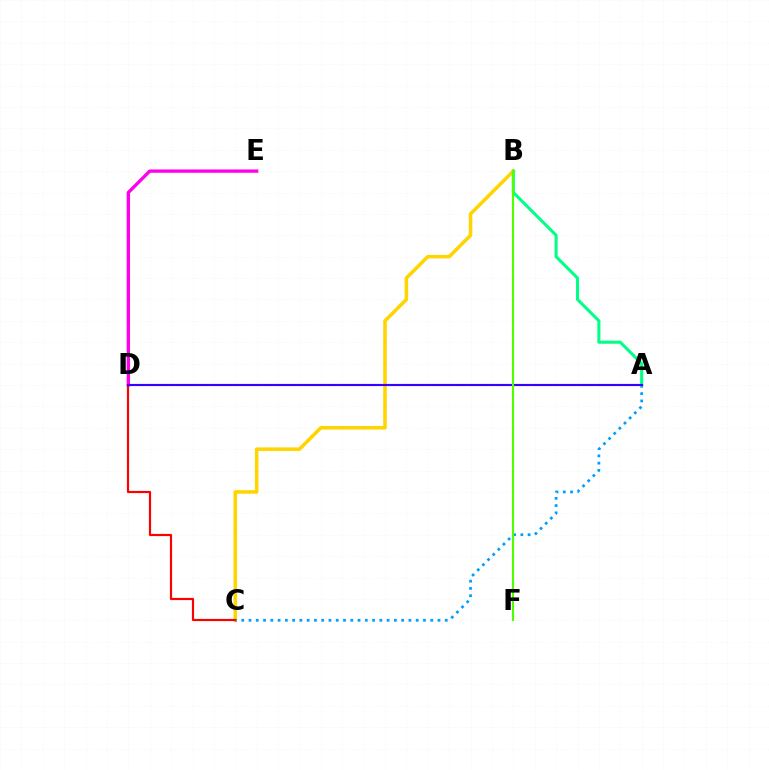{('B', 'C'): [{'color': '#ffd500', 'line_style': 'solid', 'thickness': 2.56}], ('A', 'C'): [{'color': '#009eff', 'line_style': 'dotted', 'thickness': 1.97}], ('D', 'E'): [{'color': '#ff00ed', 'line_style': 'solid', 'thickness': 2.39}], ('A', 'B'): [{'color': '#00ff86', 'line_style': 'solid', 'thickness': 2.2}], ('C', 'D'): [{'color': '#ff0000', 'line_style': 'solid', 'thickness': 1.57}], ('A', 'D'): [{'color': '#3700ff', 'line_style': 'solid', 'thickness': 1.56}], ('B', 'F'): [{'color': '#4fff00', 'line_style': 'solid', 'thickness': 1.52}]}